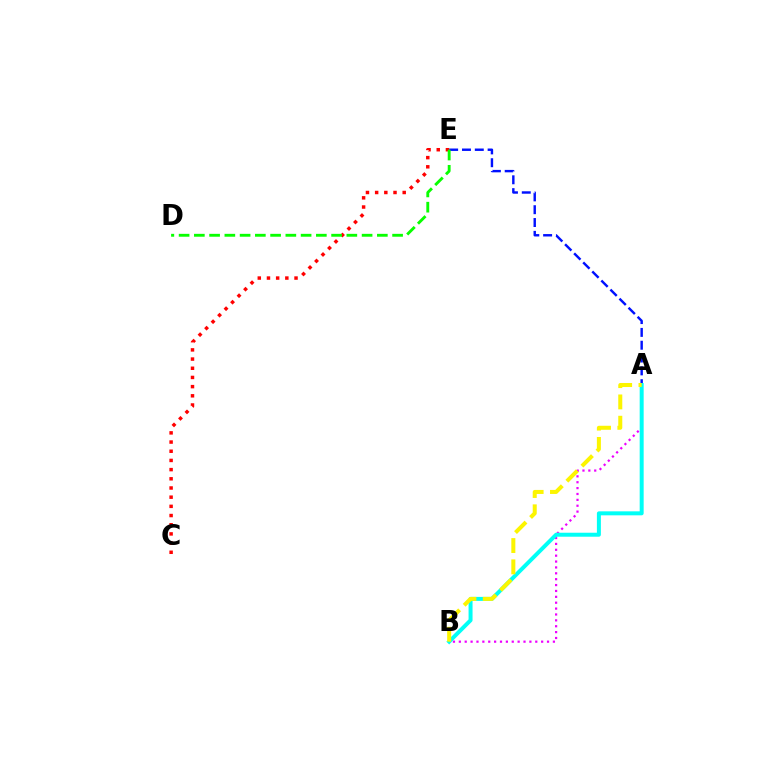{('A', 'B'): [{'color': '#ee00ff', 'line_style': 'dotted', 'thickness': 1.6}, {'color': '#00fff6', 'line_style': 'solid', 'thickness': 2.87}, {'color': '#fcf500', 'line_style': 'dashed', 'thickness': 2.89}], ('A', 'E'): [{'color': '#0010ff', 'line_style': 'dashed', 'thickness': 1.74}], ('C', 'E'): [{'color': '#ff0000', 'line_style': 'dotted', 'thickness': 2.5}], ('D', 'E'): [{'color': '#08ff00', 'line_style': 'dashed', 'thickness': 2.07}]}